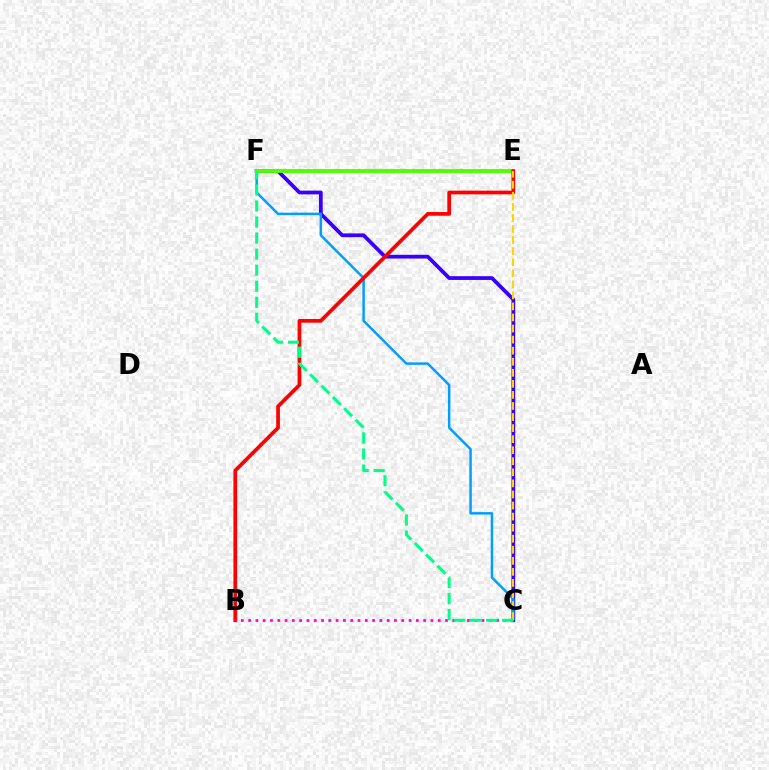{('C', 'F'): [{'color': '#3700ff', 'line_style': 'solid', 'thickness': 2.71}, {'color': '#009eff', 'line_style': 'solid', 'thickness': 1.78}, {'color': '#00ff86', 'line_style': 'dashed', 'thickness': 2.18}], ('E', 'F'): [{'color': '#4fff00', 'line_style': 'solid', 'thickness': 2.78}], ('B', 'E'): [{'color': '#ff0000', 'line_style': 'solid', 'thickness': 2.67}], ('B', 'C'): [{'color': '#ff00ed', 'line_style': 'dotted', 'thickness': 1.98}], ('C', 'E'): [{'color': '#ffd500', 'line_style': 'dashed', 'thickness': 1.5}]}